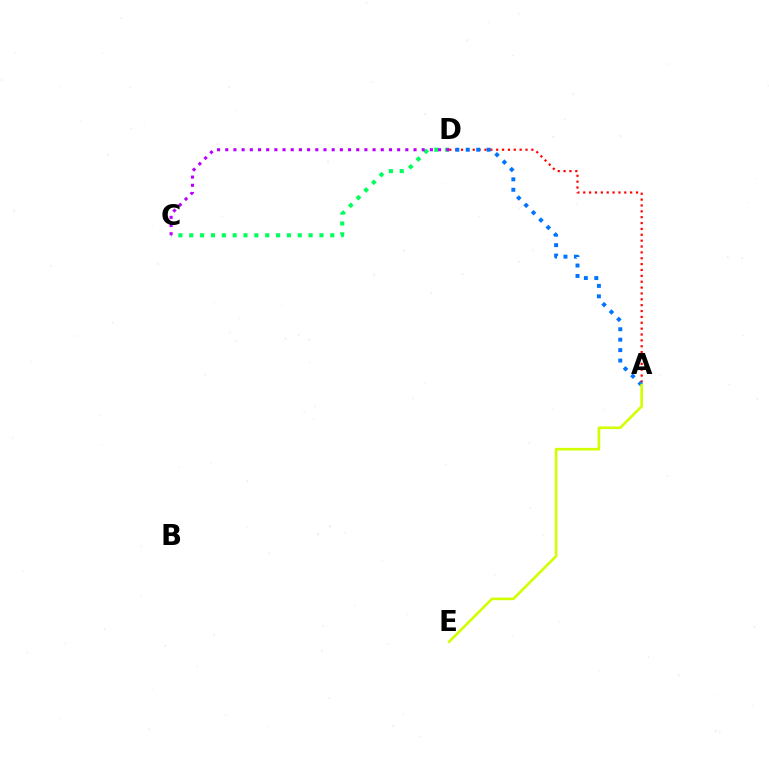{('C', 'D'): [{'color': '#00ff5c', 'line_style': 'dotted', 'thickness': 2.95}, {'color': '#b900ff', 'line_style': 'dotted', 'thickness': 2.22}], ('A', 'D'): [{'color': '#ff0000', 'line_style': 'dotted', 'thickness': 1.59}, {'color': '#0074ff', 'line_style': 'dotted', 'thickness': 2.84}], ('A', 'E'): [{'color': '#d1ff00', 'line_style': 'solid', 'thickness': 1.88}]}